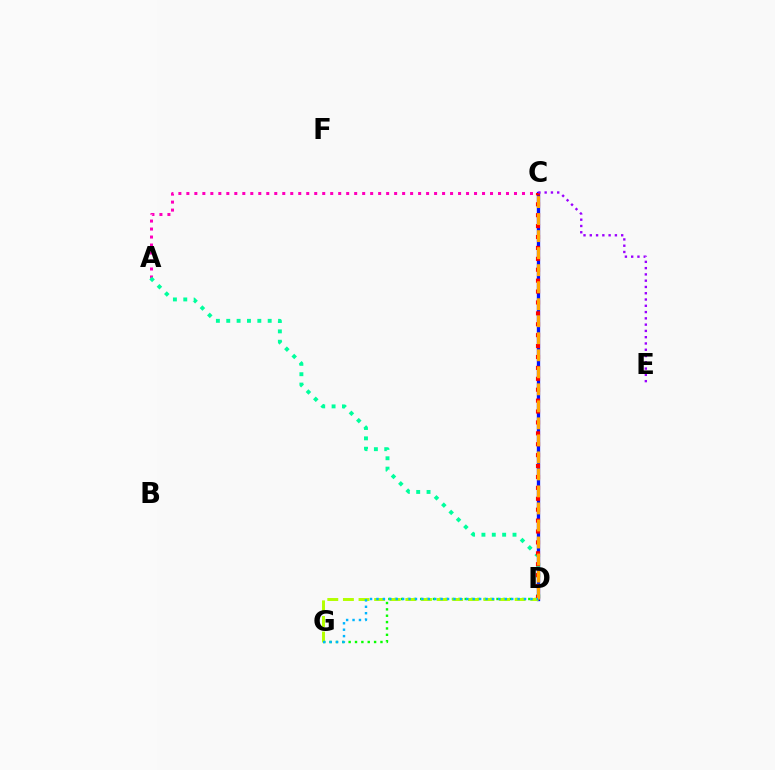{('A', 'C'): [{'color': '#ff00bd', 'line_style': 'dotted', 'thickness': 2.17}], ('C', 'D'): [{'color': '#0010ff', 'line_style': 'solid', 'thickness': 2.38}, {'color': '#ff0000', 'line_style': 'dotted', 'thickness': 2.96}, {'color': '#ffa500', 'line_style': 'dashed', 'thickness': 2.31}], ('A', 'D'): [{'color': '#00ff9d', 'line_style': 'dotted', 'thickness': 2.81}], ('D', 'G'): [{'color': '#08ff00', 'line_style': 'dotted', 'thickness': 1.73}, {'color': '#b3ff00', 'line_style': 'dashed', 'thickness': 2.12}, {'color': '#00b5ff', 'line_style': 'dotted', 'thickness': 1.74}], ('C', 'E'): [{'color': '#9b00ff', 'line_style': 'dotted', 'thickness': 1.71}]}